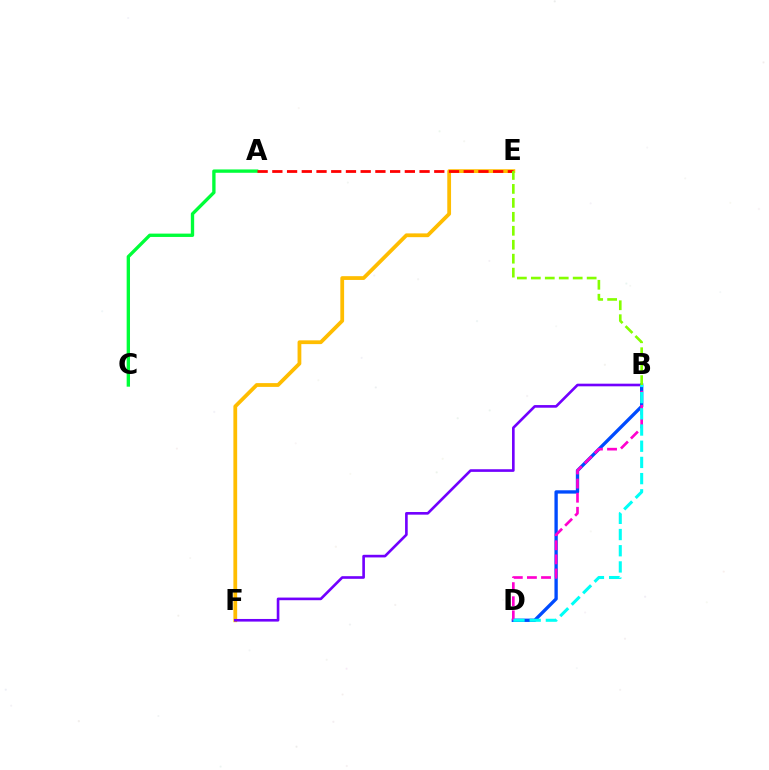{('A', 'C'): [{'color': '#00ff39', 'line_style': 'solid', 'thickness': 2.41}], ('E', 'F'): [{'color': '#ffbd00', 'line_style': 'solid', 'thickness': 2.72}], ('B', 'F'): [{'color': '#7200ff', 'line_style': 'solid', 'thickness': 1.9}], ('B', 'D'): [{'color': '#004bff', 'line_style': 'solid', 'thickness': 2.4}, {'color': '#ff00cf', 'line_style': 'dashed', 'thickness': 1.92}, {'color': '#00fff6', 'line_style': 'dashed', 'thickness': 2.2}], ('A', 'E'): [{'color': '#ff0000', 'line_style': 'dashed', 'thickness': 2.0}], ('B', 'E'): [{'color': '#84ff00', 'line_style': 'dashed', 'thickness': 1.9}]}